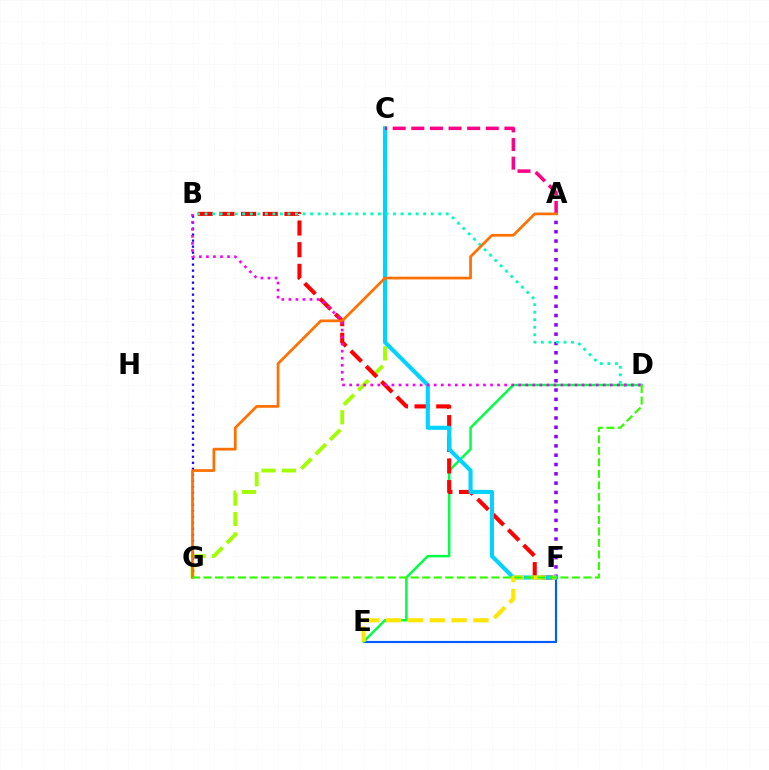{('A', 'F'): [{'color': '#8a00ff', 'line_style': 'dotted', 'thickness': 2.53}], ('E', 'F'): [{'color': '#005dff', 'line_style': 'solid', 'thickness': 1.56}, {'color': '#ffe600', 'line_style': 'dashed', 'thickness': 2.97}], ('C', 'G'): [{'color': '#a2ff00', 'line_style': 'dashed', 'thickness': 2.77}], ('D', 'E'): [{'color': '#00ff45', 'line_style': 'solid', 'thickness': 1.79}], ('B', 'F'): [{'color': '#ff0000', 'line_style': 'dashed', 'thickness': 2.94}], ('C', 'F'): [{'color': '#00d3ff', 'line_style': 'solid', 'thickness': 2.95}], ('A', 'C'): [{'color': '#ff0088', 'line_style': 'dashed', 'thickness': 2.53}], ('B', 'G'): [{'color': '#1900ff', 'line_style': 'dotted', 'thickness': 1.63}], ('B', 'D'): [{'color': '#00ffbb', 'line_style': 'dotted', 'thickness': 2.05}, {'color': '#fa00f9', 'line_style': 'dotted', 'thickness': 1.91}], ('A', 'G'): [{'color': '#ff7000', 'line_style': 'solid', 'thickness': 1.96}], ('D', 'G'): [{'color': '#31ff00', 'line_style': 'dashed', 'thickness': 1.56}]}